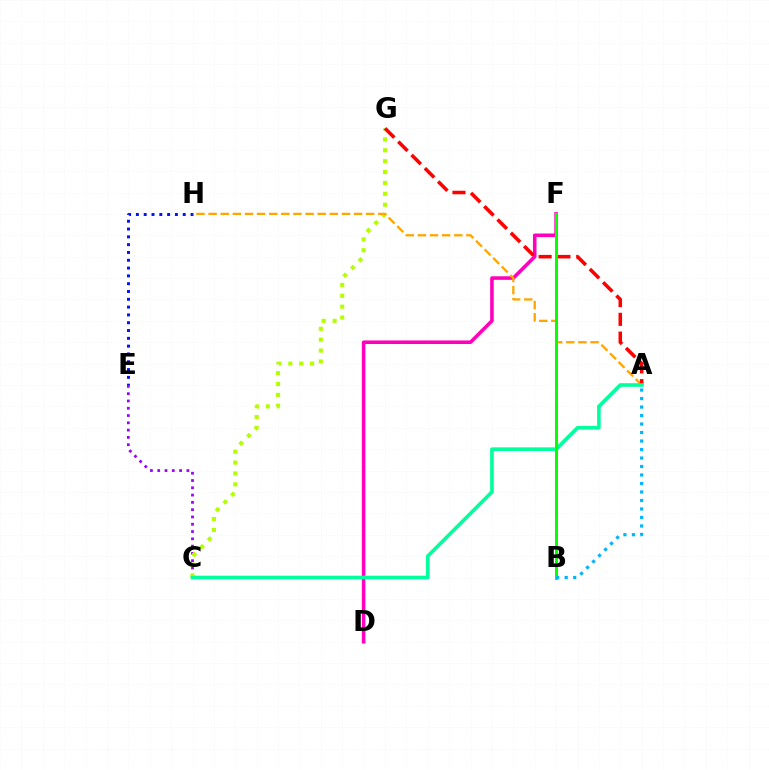{('E', 'H'): [{'color': '#0010ff', 'line_style': 'dotted', 'thickness': 2.12}], ('C', 'E'): [{'color': '#9b00ff', 'line_style': 'dotted', 'thickness': 1.98}], ('C', 'G'): [{'color': '#b3ff00', 'line_style': 'dotted', 'thickness': 2.96}], ('D', 'F'): [{'color': '#ff00bd', 'line_style': 'solid', 'thickness': 2.57}], ('A', 'H'): [{'color': '#ffa500', 'line_style': 'dashed', 'thickness': 1.65}], ('A', 'G'): [{'color': '#ff0000', 'line_style': 'dashed', 'thickness': 2.55}], ('A', 'C'): [{'color': '#00ff9d', 'line_style': 'solid', 'thickness': 2.61}], ('B', 'F'): [{'color': '#08ff00', 'line_style': 'solid', 'thickness': 2.16}], ('A', 'B'): [{'color': '#00b5ff', 'line_style': 'dotted', 'thickness': 2.31}]}